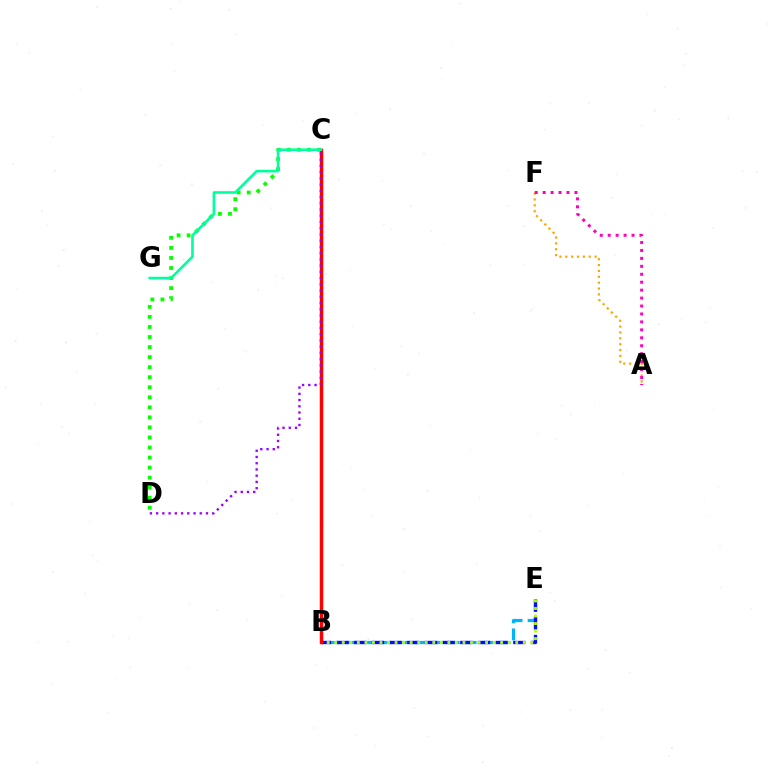{('B', 'E'): [{'color': '#00b5ff', 'line_style': 'dashed', 'thickness': 2.31}, {'color': '#0010ff', 'line_style': 'dashed', 'thickness': 2.4}, {'color': '#b3ff00', 'line_style': 'dotted', 'thickness': 2.05}], ('A', 'F'): [{'color': '#ffa500', 'line_style': 'dotted', 'thickness': 1.59}, {'color': '#ff00bd', 'line_style': 'dotted', 'thickness': 2.16}], ('C', 'D'): [{'color': '#08ff00', 'line_style': 'dotted', 'thickness': 2.73}, {'color': '#9b00ff', 'line_style': 'dotted', 'thickness': 1.69}], ('B', 'C'): [{'color': '#ff0000', 'line_style': 'solid', 'thickness': 2.5}], ('C', 'G'): [{'color': '#00ff9d', 'line_style': 'solid', 'thickness': 1.88}]}